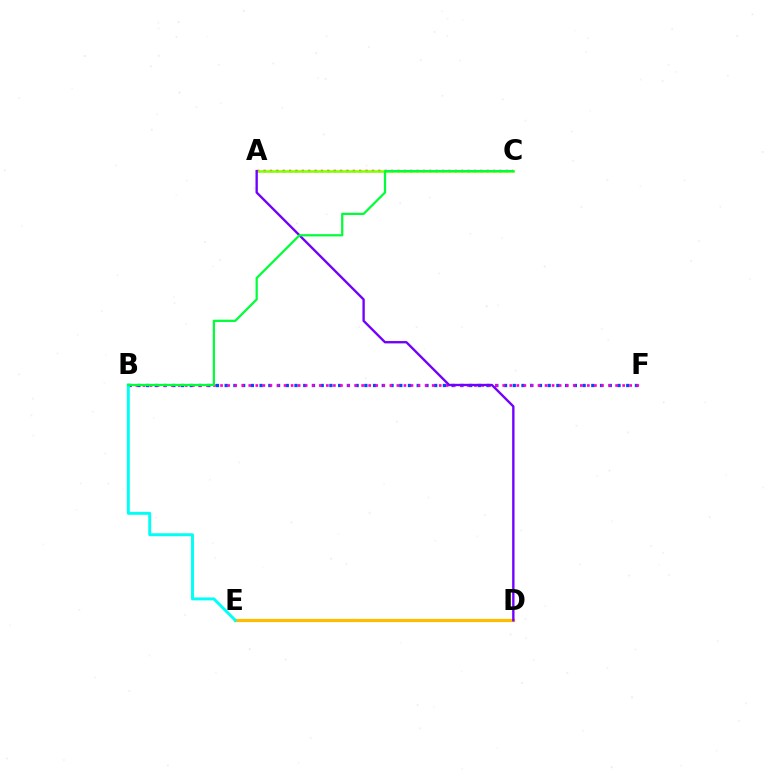{('A', 'C'): [{'color': '#ff0000', 'line_style': 'dotted', 'thickness': 1.73}, {'color': '#84ff00', 'line_style': 'solid', 'thickness': 1.82}], ('B', 'F'): [{'color': '#004bff', 'line_style': 'dotted', 'thickness': 2.37}, {'color': '#ff00cf', 'line_style': 'dotted', 'thickness': 1.92}], ('D', 'E'): [{'color': '#ffbd00', 'line_style': 'solid', 'thickness': 2.33}], ('B', 'E'): [{'color': '#00fff6', 'line_style': 'solid', 'thickness': 2.12}], ('A', 'D'): [{'color': '#7200ff', 'line_style': 'solid', 'thickness': 1.69}], ('B', 'C'): [{'color': '#00ff39', 'line_style': 'solid', 'thickness': 1.61}]}